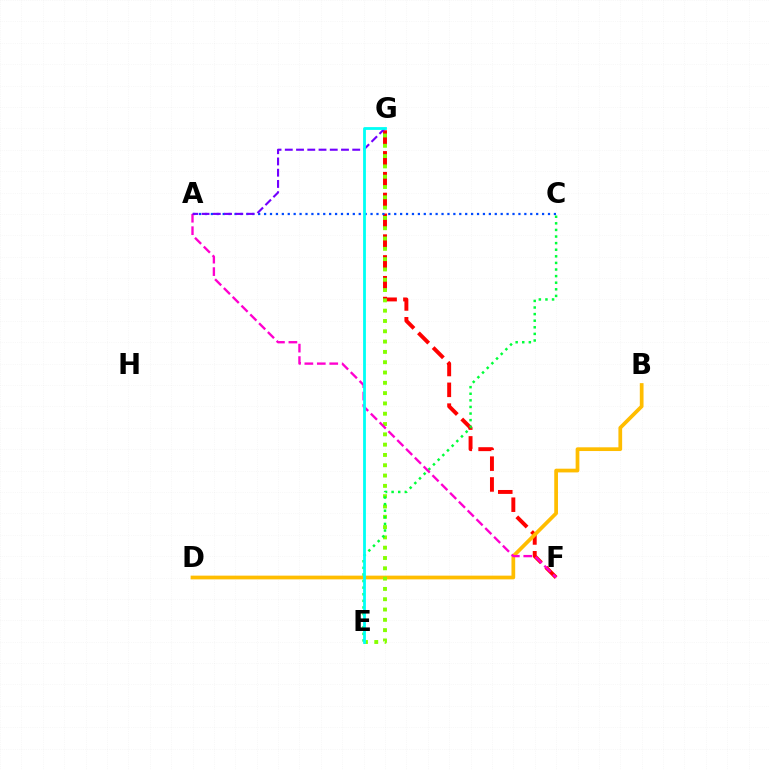{('F', 'G'): [{'color': '#ff0000', 'line_style': 'dashed', 'thickness': 2.83}], ('B', 'D'): [{'color': '#ffbd00', 'line_style': 'solid', 'thickness': 2.68}], ('E', 'G'): [{'color': '#84ff00', 'line_style': 'dotted', 'thickness': 2.8}, {'color': '#00fff6', 'line_style': 'solid', 'thickness': 2.01}], ('A', 'C'): [{'color': '#004bff', 'line_style': 'dotted', 'thickness': 1.61}], ('C', 'E'): [{'color': '#00ff39', 'line_style': 'dotted', 'thickness': 1.79}], ('A', 'F'): [{'color': '#ff00cf', 'line_style': 'dashed', 'thickness': 1.69}], ('A', 'G'): [{'color': '#7200ff', 'line_style': 'dashed', 'thickness': 1.53}]}